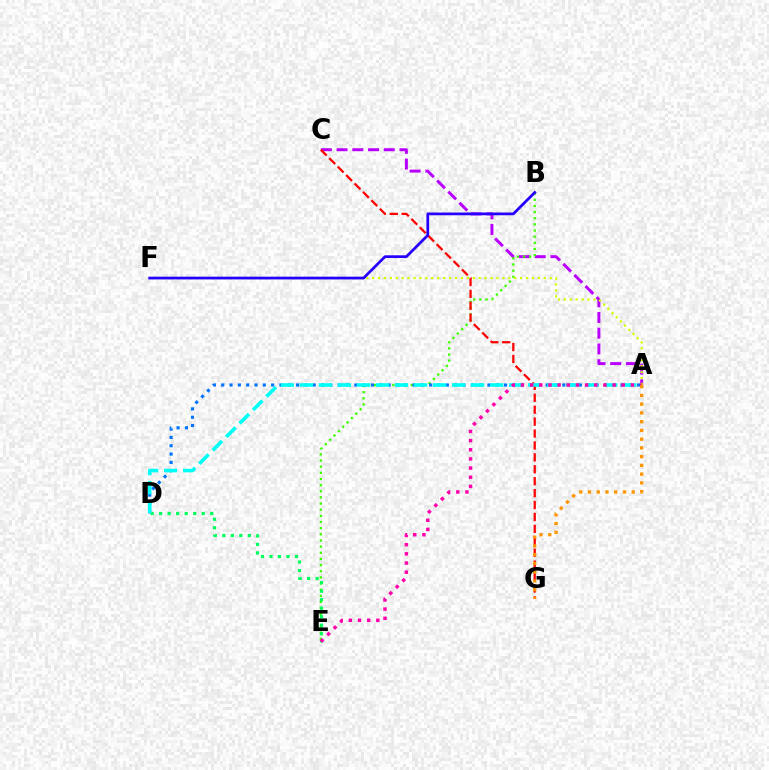{('A', 'C'): [{'color': '#b900ff', 'line_style': 'dashed', 'thickness': 2.14}], ('B', 'E'): [{'color': '#3dff00', 'line_style': 'dotted', 'thickness': 1.67}], ('C', 'G'): [{'color': '#ff0000', 'line_style': 'dashed', 'thickness': 1.62}], ('A', 'D'): [{'color': '#0074ff', 'line_style': 'dotted', 'thickness': 2.26}, {'color': '#00fff6', 'line_style': 'dashed', 'thickness': 2.58}], ('A', 'F'): [{'color': '#d1ff00', 'line_style': 'dotted', 'thickness': 1.61}], ('D', 'E'): [{'color': '#00ff5c', 'line_style': 'dotted', 'thickness': 2.31}], ('A', 'E'): [{'color': '#ff00ac', 'line_style': 'dotted', 'thickness': 2.49}], ('B', 'F'): [{'color': '#2500ff', 'line_style': 'solid', 'thickness': 1.98}], ('A', 'G'): [{'color': '#ff9400', 'line_style': 'dotted', 'thickness': 2.38}]}